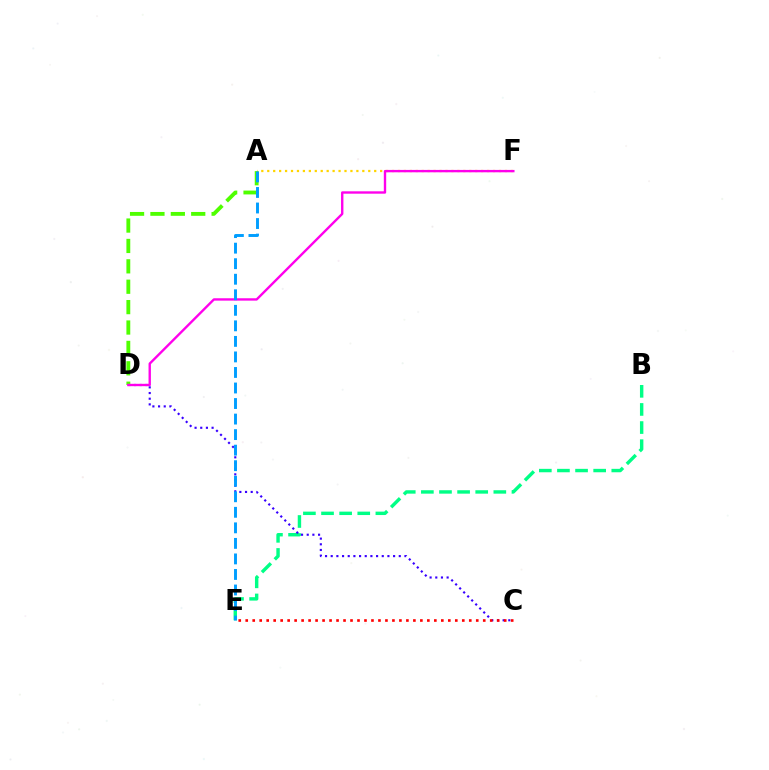{('B', 'E'): [{'color': '#00ff86', 'line_style': 'dashed', 'thickness': 2.46}], ('A', 'F'): [{'color': '#ffd500', 'line_style': 'dotted', 'thickness': 1.61}], ('C', 'D'): [{'color': '#3700ff', 'line_style': 'dotted', 'thickness': 1.54}], ('A', 'D'): [{'color': '#4fff00', 'line_style': 'dashed', 'thickness': 2.77}], ('C', 'E'): [{'color': '#ff0000', 'line_style': 'dotted', 'thickness': 1.9}], ('D', 'F'): [{'color': '#ff00ed', 'line_style': 'solid', 'thickness': 1.71}], ('A', 'E'): [{'color': '#009eff', 'line_style': 'dashed', 'thickness': 2.11}]}